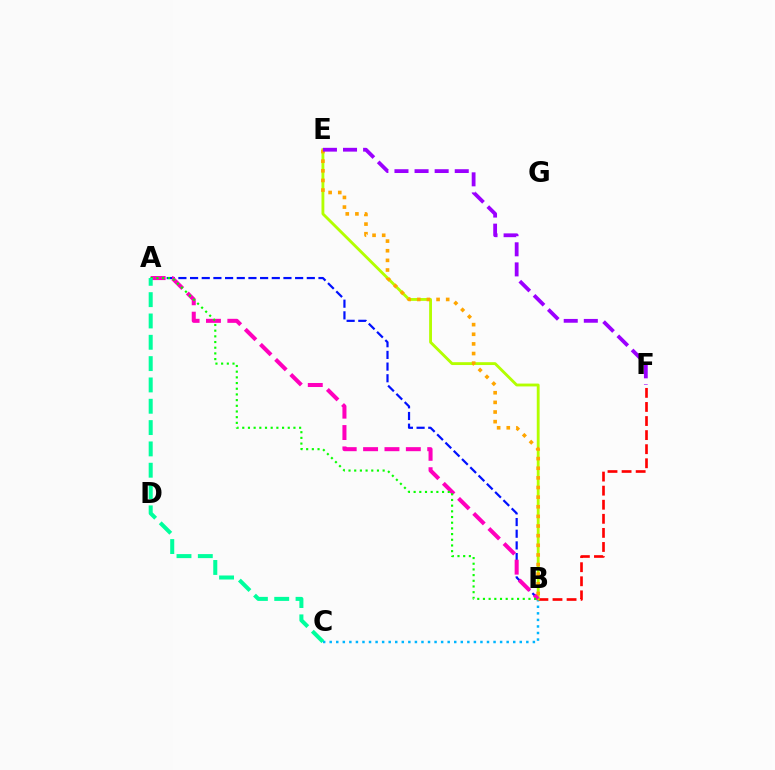{('A', 'B'): [{'color': '#0010ff', 'line_style': 'dashed', 'thickness': 1.59}, {'color': '#ff00bd', 'line_style': 'dashed', 'thickness': 2.9}, {'color': '#08ff00', 'line_style': 'dotted', 'thickness': 1.54}], ('B', 'C'): [{'color': '#00b5ff', 'line_style': 'dotted', 'thickness': 1.78}], ('B', 'F'): [{'color': '#ff0000', 'line_style': 'dashed', 'thickness': 1.91}], ('B', 'E'): [{'color': '#b3ff00', 'line_style': 'solid', 'thickness': 2.05}, {'color': '#ffa500', 'line_style': 'dotted', 'thickness': 2.62}], ('E', 'F'): [{'color': '#9b00ff', 'line_style': 'dashed', 'thickness': 2.73}], ('A', 'C'): [{'color': '#00ff9d', 'line_style': 'dashed', 'thickness': 2.9}]}